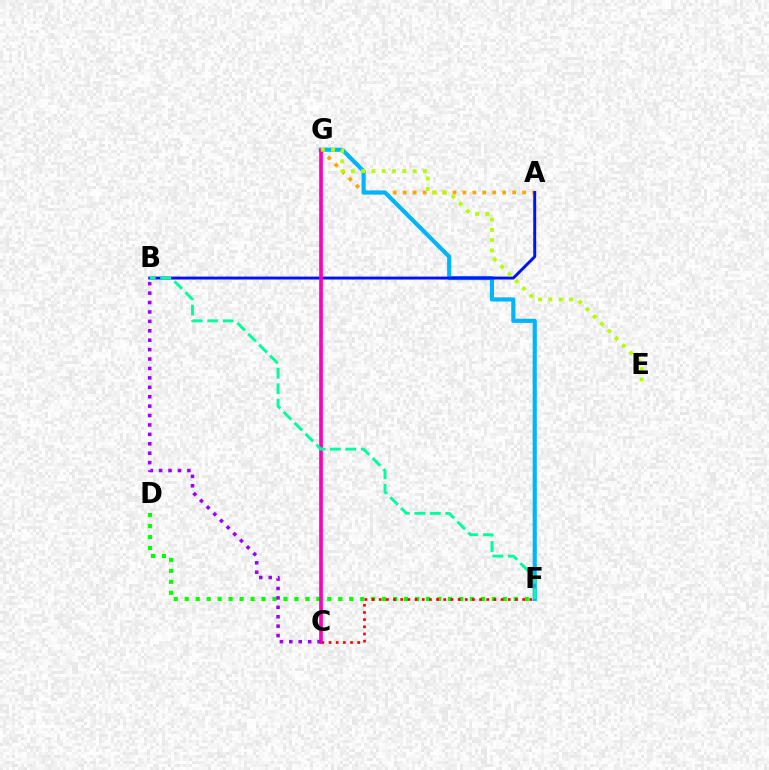{('D', 'F'): [{'color': '#08ff00', 'line_style': 'dotted', 'thickness': 2.98}], ('A', 'G'): [{'color': '#ffa500', 'line_style': 'dotted', 'thickness': 2.71}], ('F', 'G'): [{'color': '#00b5ff', 'line_style': 'solid', 'thickness': 2.98}], ('A', 'B'): [{'color': '#0010ff', 'line_style': 'solid', 'thickness': 2.11}], ('C', 'G'): [{'color': '#ff00bd', 'line_style': 'solid', 'thickness': 2.65}], ('C', 'F'): [{'color': '#ff0000', 'line_style': 'dotted', 'thickness': 1.95}], ('B', 'C'): [{'color': '#9b00ff', 'line_style': 'dotted', 'thickness': 2.56}], ('E', 'G'): [{'color': '#b3ff00', 'line_style': 'dotted', 'thickness': 2.8}], ('B', 'F'): [{'color': '#00ff9d', 'line_style': 'dashed', 'thickness': 2.1}]}